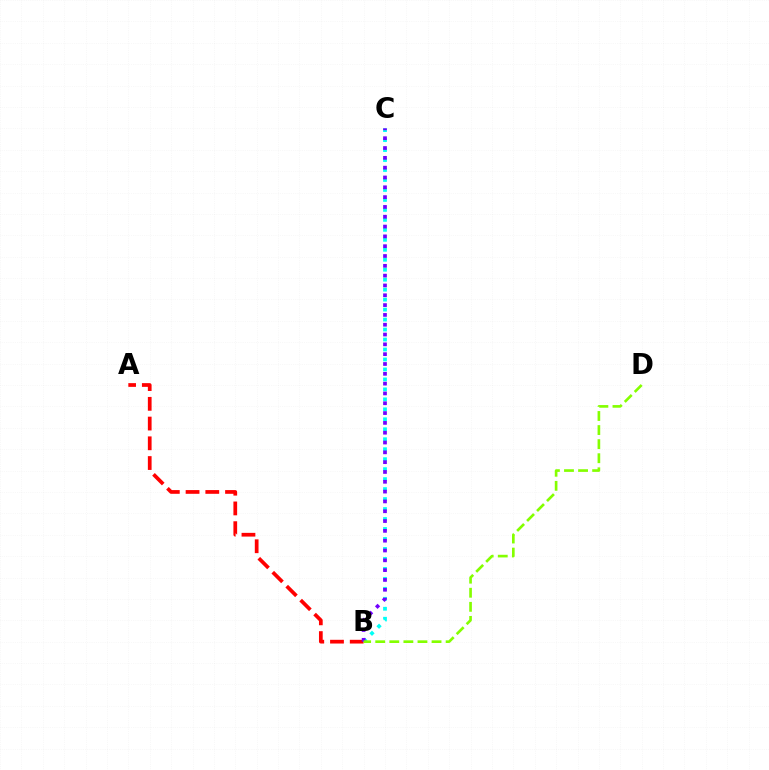{('A', 'B'): [{'color': '#ff0000', 'line_style': 'dashed', 'thickness': 2.68}], ('B', 'C'): [{'color': '#00fff6', 'line_style': 'dotted', 'thickness': 2.71}, {'color': '#7200ff', 'line_style': 'dotted', 'thickness': 2.67}], ('B', 'D'): [{'color': '#84ff00', 'line_style': 'dashed', 'thickness': 1.91}]}